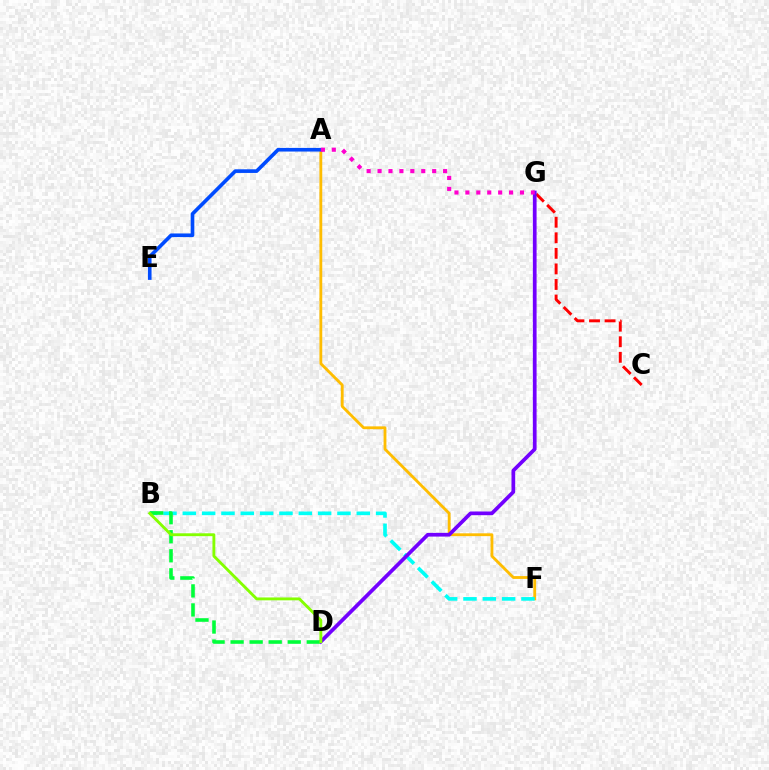{('A', 'F'): [{'color': '#ffbd00', 'line_style': 'solid', 'thickness': 2.04}], ('A', 'E'): [{'color': '#004bff', 'line_style': 'solid', 'thickness': 2.62}], ('B', 'F'): [{'color': '#00fff6', 'line_style': 'dashed', 'thickness': 2.63}], ('C', 'G'): [{'color': '#ff0000', 'line_style': 'dashed', 'thickness': 2.11}], ('D', 'G'): [{'color': '#7200ff', 'line_style': 'solid', 'thickness': 2.68}], ('B', 'D'): [{'color': '#00ff39', 'line_style': 'dashed', 'thickness': 2.59}, {'color': '#84ff00', 'line_style': 'solid', 'thickness': 2.06}], ('A', 'G'): [{'color': '#ff00cf', 'line_style': 'dotted', 'thickness': 2.97}]}